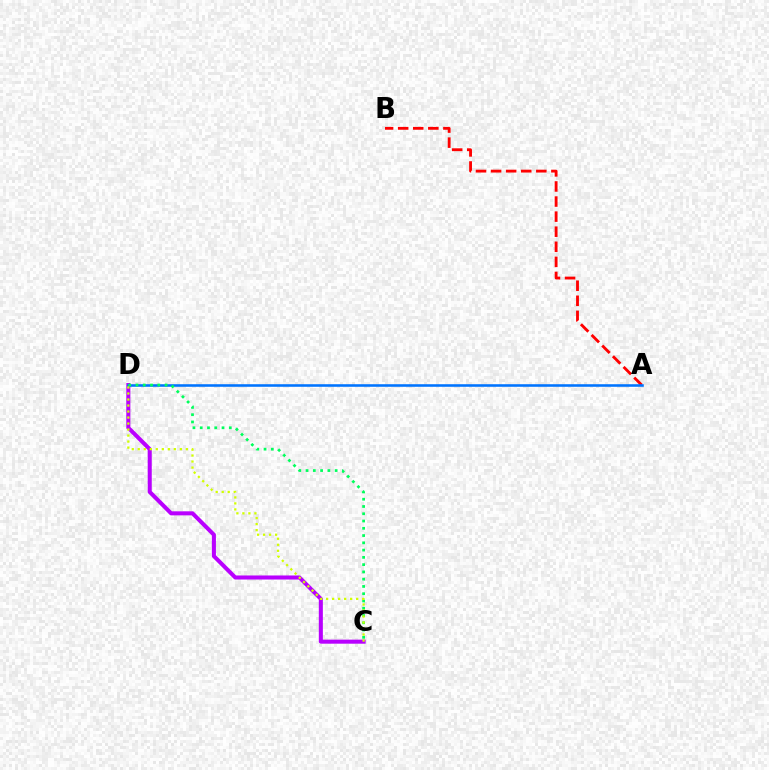{('A', 'B'): [{'color': '#ff0000', 'line_style': 'dashed', 'thickness': 2.05}], ('C', 'D'): [{'color': '#b900ff', 'line_style': 'solid', 'thickness': 2.91}, {'color': '#00ff5c', 'line_style': 'dotted', 'thickness': 1.97}, {'color': '#d1ff00', 'line_style': 'dotted', 'thickness': 1.63}], ('A', 'D'): [{'color': '#0074ff', 'line_style': 'solid', 'thickness': 1.85}]}